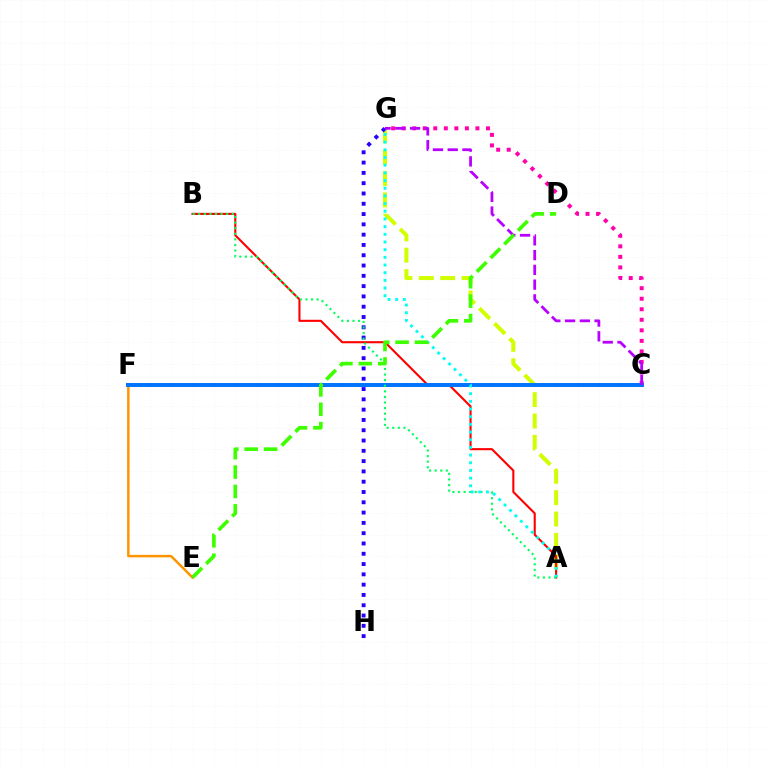{('A', 'G'): [{'color': '#d1ff00', 'line_style': 'dashed', 'thickness': 2.9}, {'color': '#00fff6', 'line_style': 'dotted', 'thickness': 2.09}], ('A', 'B'): [{'color': '#ff0000', 'line_style': 'solid', 'thickness': 1.51}, {'color': '#00ff5c', 'line_style': 'dotted', 'thickness': 1.52}], ('G', 'H'): [{'color': '#2500ff', 'line_style': 'dotted', 'thickness': 2.8}], ('E', 'F'): [{'color': '#ff9400', 'line_style': 'solid', 'thickness': 1.8}], ('C', 'G'): [{'color': '#ff00ac', 'line_style': 'dotted', 'thickness': 2.86}, {'color': '#b900ff', 'line_style': 'dashed', 'thickness': 2.0}], ('C', 'F'): [{'color': '#0074ff', 'line_style': 'solid', 'thickness': 2.85}], ('D', 'E'): [{'color': '#3dff00', 'line_style': 'dashed', 'thickness': 2.64}]}